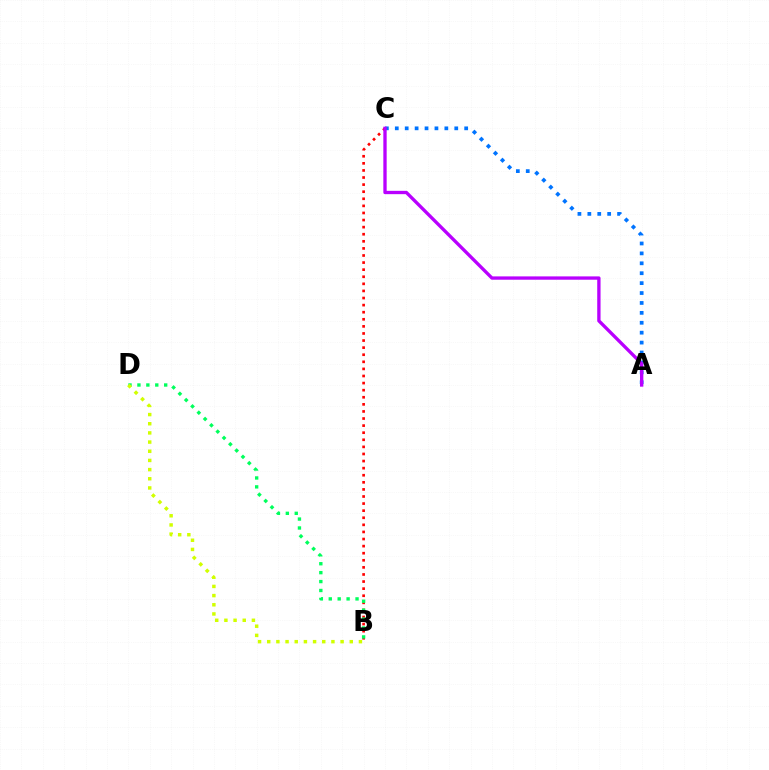{('B', 'C'): [{'color': '#ff0000', 'line_style': 'dotted', 'thickness': 1.93}], ('A', 'C'): [{'color': '#0074ff', 'line_style': 'dotted', 'thickness': 2.69}, {'color': '#b900ff', 'line_style': 'solid', 'thickness': 2.4}], ('B', 'D'): [{'color': '#00ff5c', 'line_style': 'dotted', 'thickness': 2.42}, {'color': '#d1ff00', 'line_style': 'dotted', 'thickness': 2.49}]}